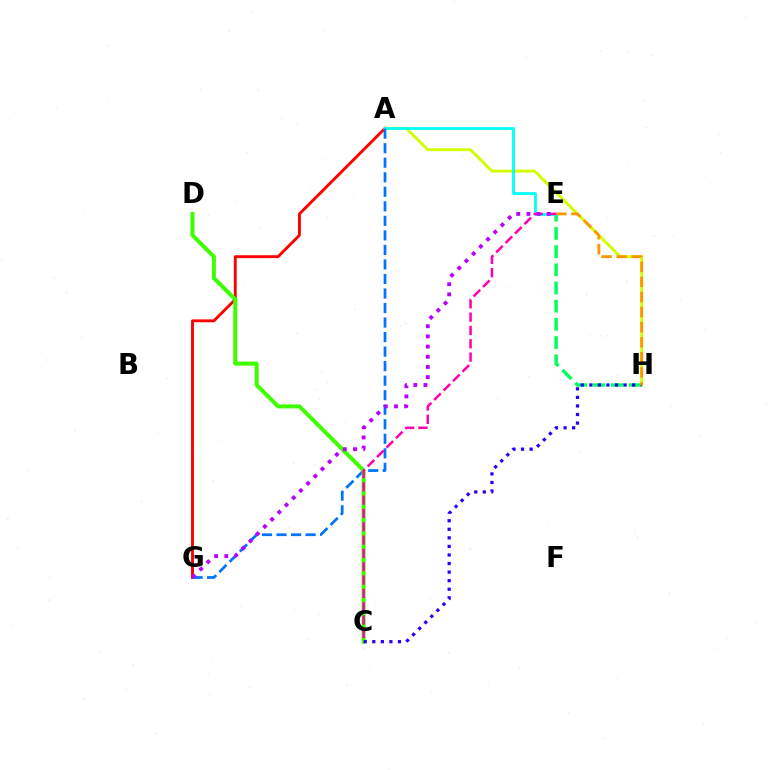{('E', 'H'): [{'color': '#00ff5c', 'line_style': 'dashed', 'thickness': 2.47}, {'color': '#ff9400', 'line_style': 'dashed', 'thickness': 2.05}], ('A', 'G'): [{'color': '#ff0000', 'line_style': 'solid', 'thickness': 2.07}, {'color': '#0074ff', 'line_style': 'dashed', 'thickness': 1.97}], ('A', 'H'): [{'color': '#d1ff00', 'line_style': 'solid', 'thickness': 2.1}], ('A', 'E'): [{'color': '#00fff6', 'line_style': 'solid', 'thickness': 1.99}], ('C', 'D'): [{'color': '#3dff00', 'line_style': 'solid', 'thickness': 2.88}], ('C', 'E'): [{'color': '#ff00ac', 'line_style': 'dashed', 'thickness': 1.81}], ('C', 'H'): [{'color': '#2500ff', 'line_style': 'dotted', 'thickness': 2.33}], ('E', 'G'): [{'color': '#b900ff', 'line_style': 'dotted', 'thickness': 2.77}]}